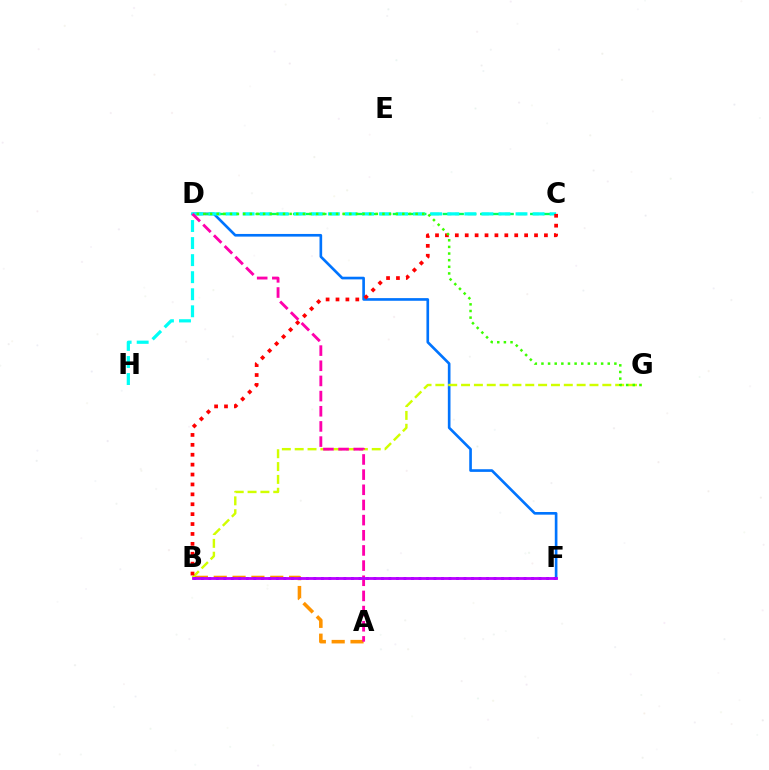{('A', 'B'): [{'color': '#ff9400', 'line_style': 'dashed', 'thickness': 2.56}], ('D', 'F'): [{'color': '#0074ff', 'line_style': 'solid', 'thickness': 1.91}], ('C', 'D'): [{'color': '#00ff5c', 'line_style': 'dashed', 'thickness': 1.7}], ('B', 'G'): [{'color': '#d1ff00', 'line_style': 'dashed', 'thickness': 1.74}], ('B', 'F'): [{'color': '#2500ff', 'line_style': 'dotted', 'thickness': 2.04}, {'color': '#b900ff', 'line_style': 'solid', 'thickness': 2.03}], ('C', 'H'): [{'color': '#00fff6', 'line_style': 'dashed', 'thickness': 2.32}], ('B', 'C'): [{'color': '#ff0000', 'line_style': 'dotted', 'thickness': 2.69}], ('D', 'G'): [{'color': '#3dff00', 'line_style': 'dotted', 'thickness': 1.8}], ('A', 'D'): [{'color': '#ff00ac', 'line_style': 'dashed', 'thickness': 2.06}]}